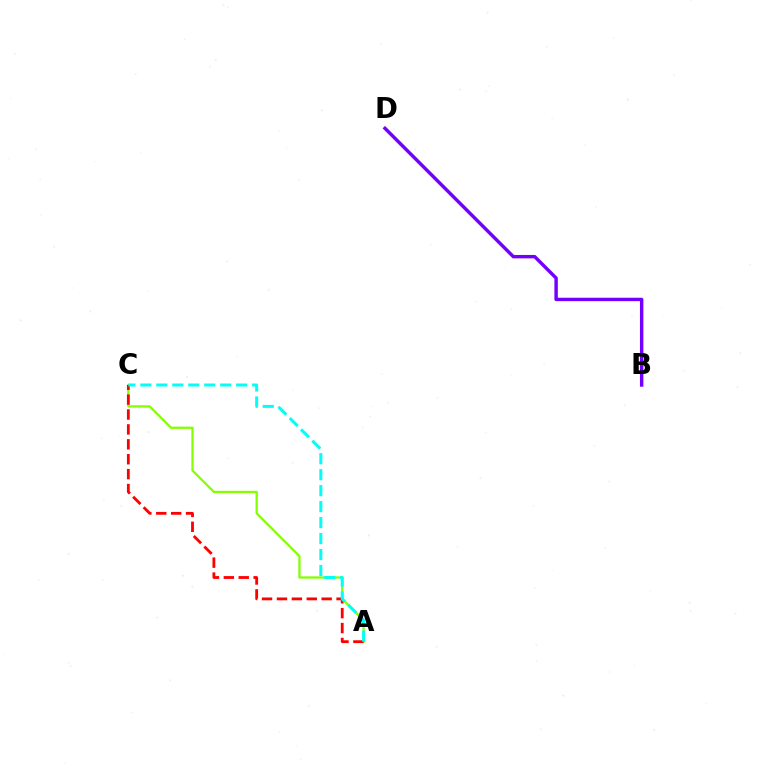{('A', 'C'): [{'color': '#84ff00', 'line_style': 'solid', 'thickness': 1.63}, {'color': '#ff0000', 'line_style': 'dashed', 'thickness': 2.02}, {'color': '#00fff6', 'line_style': 'dashed', 'thickness': 2.17}], ('B', 'D'): [{'color': '#7200ff', 'line_style': 'solid', 'thickness': 2.46}]}